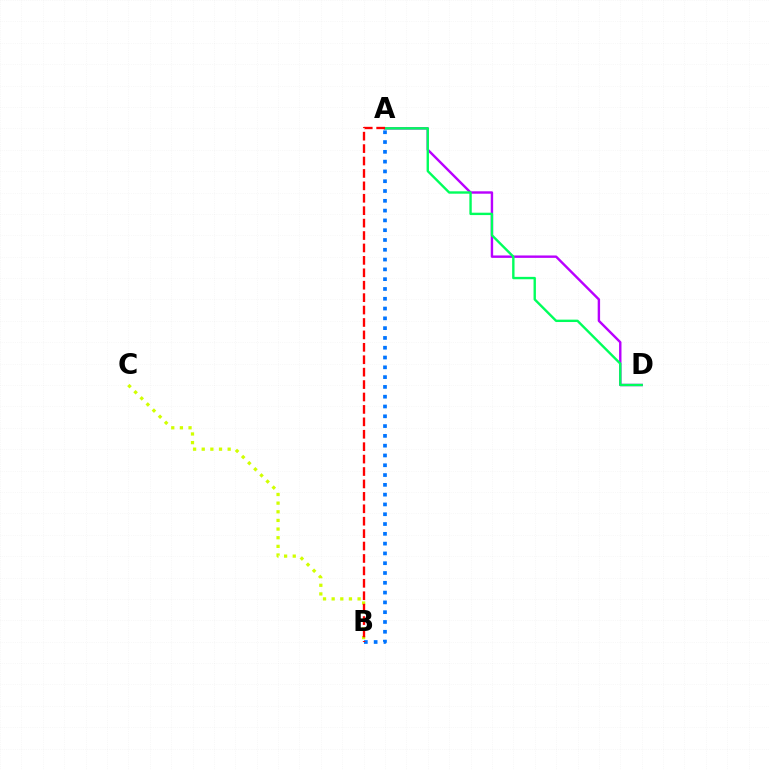{('A', 'B'): [{'color': '#0074ff', 'line_style': 'dotted', 'thickness': 2.66}, {'color': '#ff0000', 'line_style': 'dashed', 'thickness': 1.69}], ('A', 'D'): [{'color': '#b900ff', 'line_style': 'solid', 'thickness': 1.73}, {'color': '#00ff5c', 'line_style': 'solid', 'thickness': 1.72}], ('B', 'C'): [{'color': '#d1ff00', 'line_style': 'dotted', 'thickness': 2.35}]}